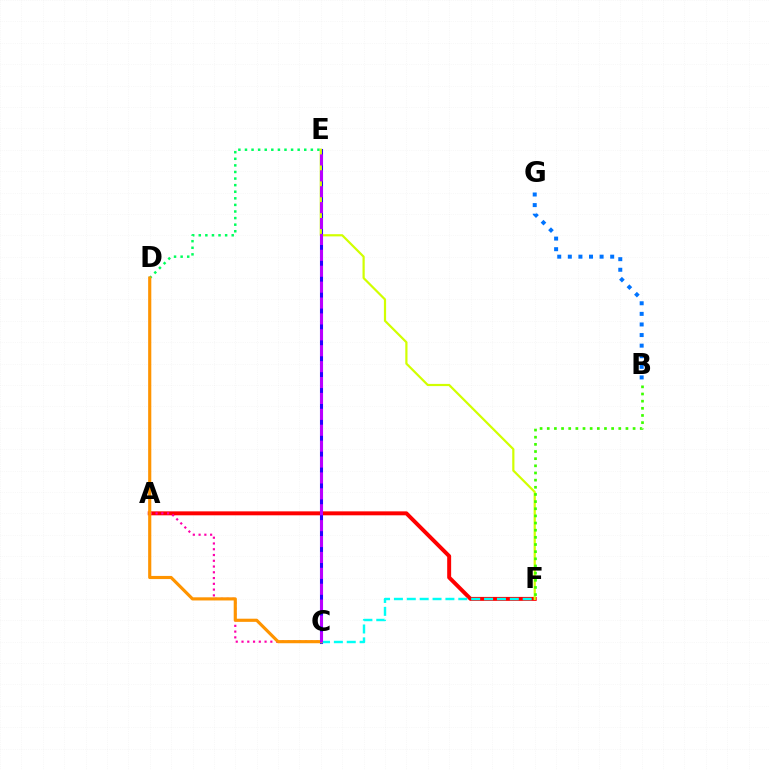{('A', 'F'): [{'color': '#ff0000', 'line_style': 'solid', 'thickness': 2.84}], ('D', 'E'): [{'color': '#00ff5c', 'line_style': 'dotted', 'thickness': 1.79}], ('A', 'C'): [{'color': '#ff00ac', 'line_style': 'dotted', 'thickness': 1.57}], ('B', 'G'): [{'color': '#0074ff', 'line_style': 'dotted', 'thickness': 2.88}], ('C', 'E'): [{'color': '#2500ff', 'line_style': 'solid', 'thickness': 2.22}, {'color': '#b900ff', 'line_style': 'dashed', 'thickness': 2.16}], ('C', 'F'): [{'color': '#00fff6', 'line_style': 'dashed', 'thickness': 1.75}], ('E', 'F'): [{'color': '#d1ff00', 'line_style': 'solid', 'thickness': 1.59}], ('C', 'D'): [{'color': '#ff9400', 'line_style': 'solid', 'thickness': 2.27}], ('B', 'F'): [{'color': '#3dff00', 'line_style': 'dotted', 'thickness': 1.94}]}